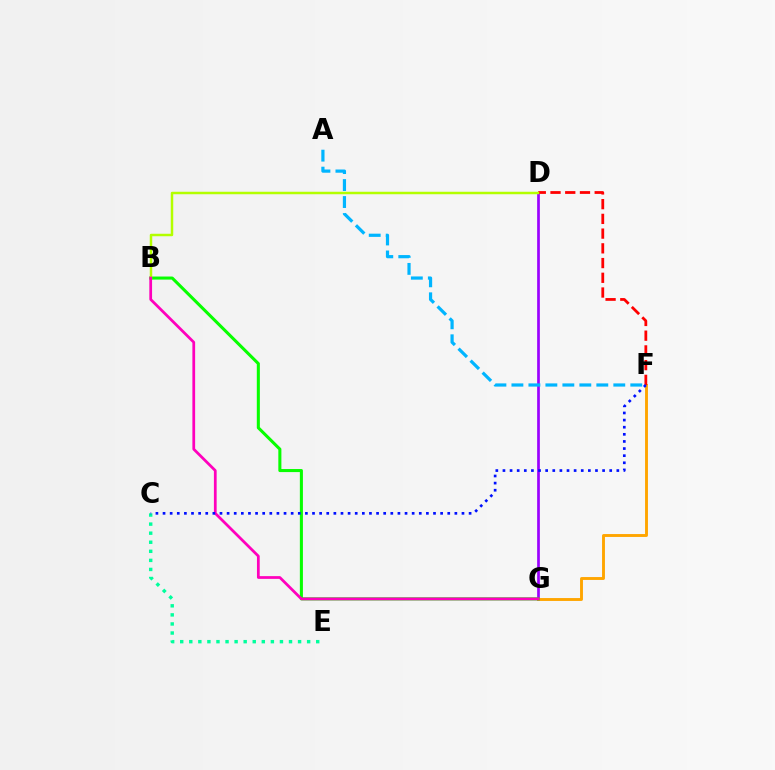{('D', 'G'): [{'color': '#9b00ff', 'line_style': 'solid', 'thickness': 1.95}], ('F', 'G'): [{'color': '#ffa500', 'line_style': 'solid', 'thickness': 2.08}], ('C', 'E'): [{'color': '#00ff9d', 'line_style': 'dotted', 'thickness': 2.46}], ('B', 'G'): [{'color': '#08ff00', 'line_style': 'solid', 'thickness': 2.2}, {'color': '#ff00bd', 'line_style': 'solid', 'thickness': 1.98}], ('D', 'F'): [{'color': '#ff0000', 'line_style': 'dashed', 'thickness': 2.0}], ('B', 'D'): [{'color': '#b3ff00', 'line_style': 'solid', 'thickness': 1.78}], ('A', 'F'): [{'color': '#00b5ff', 'line_style': 'dashed', 'thickness': 2.31}], ('C', 'F'): [{'color': '#0010ff', 'line_style': 'dotted', 'thickness': 1.93}]}